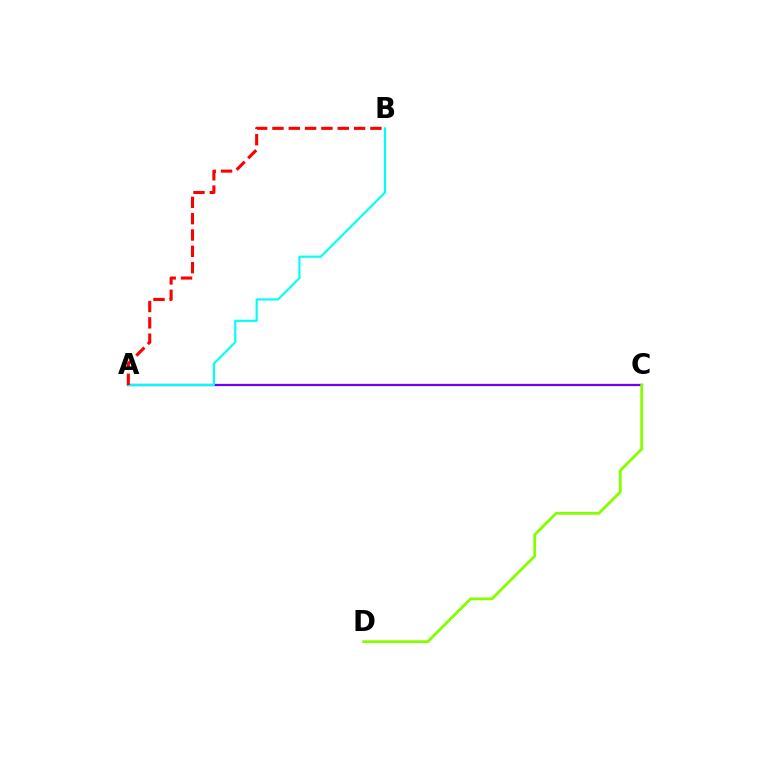{('A', 'C'): [{'color': '#7200ff', 'line_style': 'solid', 'thickness': 1.64}], ('C', 'D'): [{'color': '#84ff00', 'line_style': 'solid', 'thickness': 2.02}], ('A', 'B'): [{'color': '#00fff6', 'line_style': 'solid', 'thickness': 1.55}, {'color': '#ff0000', 'line_style': 'dashed', 'thickness': 2.22}]}